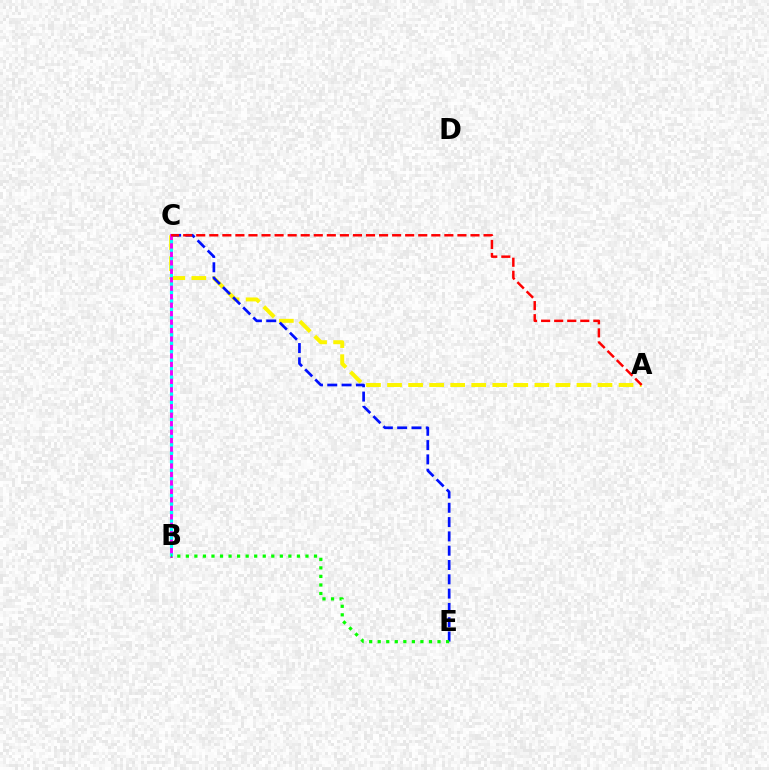{('A', 'C'): [{'color': '#fcf500', 'line_style': 'dashed', 'thickness': 2.86}, {'color': '#ff0000', 'line_style': 'dashed', 'thickness': 1.77}], ('C', 'E'): [{'color': '#0010ff', 'line_style': 'dashed', 'thickness': 1.94}], ('B', 'C'): [{'color': '#ee00ff', 'line_style': 'solid', 'thickness': 2.08}, {'color': '#00fff6', 'line_style': 'dotted', 'thickness': 2.3}], ('B', 'E'): [{'color': '#08ff00', 'line_style': 'dotted', 'thickness': 2.32}]}